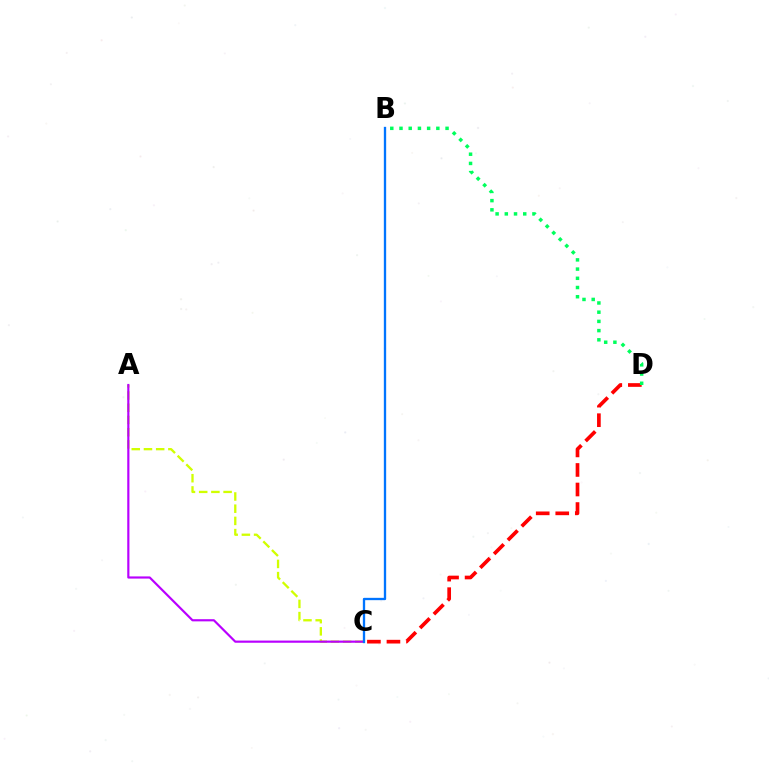{('A', 'C'): [{'color': '#d1ff00', 'line_style': 'dashed', 'thickness': 1.66}, {'color': '#b900ff', 'line_style': 'solid', 'thickness': 1.57}], ('C', 'D'): [{'color': '#ff0000', 'line_style': 'dashed', 'thickness': 2.65}], ('B', 'D'): [{'color': '#00ff5c', 'line_style': 'dotted', 'thickness': 2.5}], ('B', 'C'): [{'color': '#0074ff', 'line_style': 'solid', 'thickness': 1.67}]}